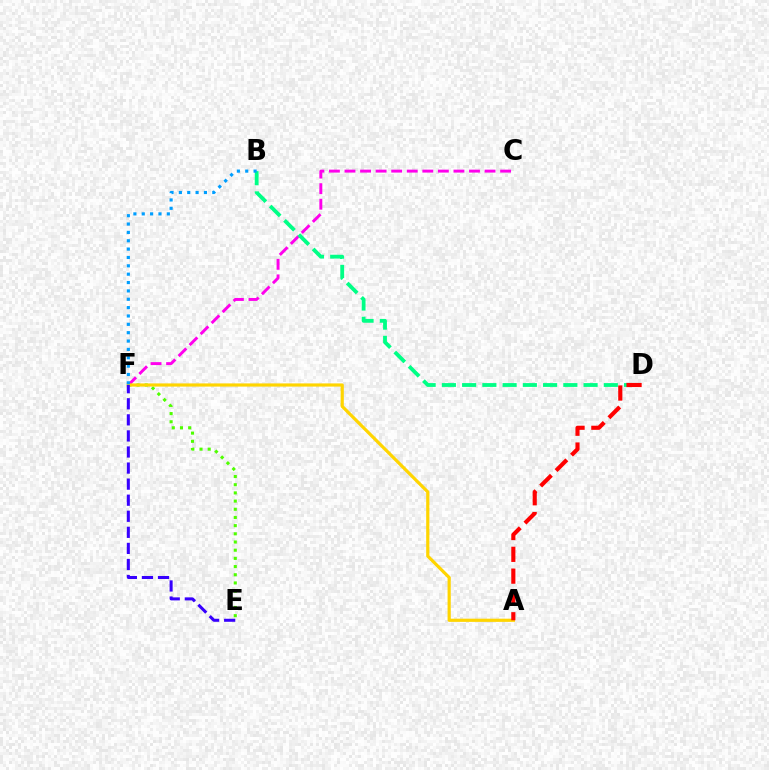{('E', 'F'): [{'color': '#4fff00', 'line_style': 'dotted', 'thickness': 2.22}, {'color': '#3700ff', 'line_style': 'dashed', 'thickness': 2.18}], ('C', 'F'): [{'color': '#ff00ed', 'line_style': 'dashed', 'thickness': 2.11}], ('B', 'D'): [{'color': '#00ff86', 'line_style': 'dashed', 'thickness': 2.75}], ('A', 'F'): [{'color': '#ffd500', 'line_style': 'solid', 'thickness': 2.3}], ('B', 'F'): [{'color': '#009eff', 'line_style': 'dotted', 'thickness': 2.27}], ('A', 'D'): [{'color': '#ff0000', 'line_style': 'dashed', 'thickness': 2.96}]}